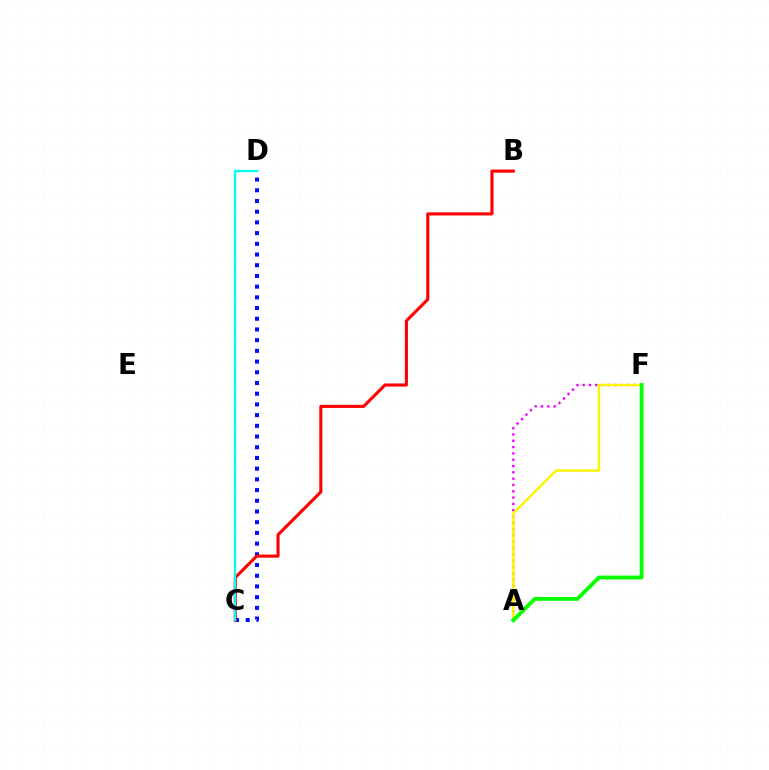{('C', 'D'): [{'color': '#0010ff', 'line_style': 'dotted', 'thickness': 2.91}, {'color': '#00fff6', 'line_style': 'solid', 'thickness': 1.66}], ('B', 'C'): [{'color': '#ff0000', 'line_style': 'solid', 'thickness': 2.23}], ('A', 'F'): [{'color': '#ee00ff', 'line_style': 'dotted', 'thickness': 1.72}, {'color': '#fcf500', 'line_style': 'solid', 'thickness': 1.75}, {'color': '#08ff00', 'line_style': 'solid', 'thickness': 2.78}]}